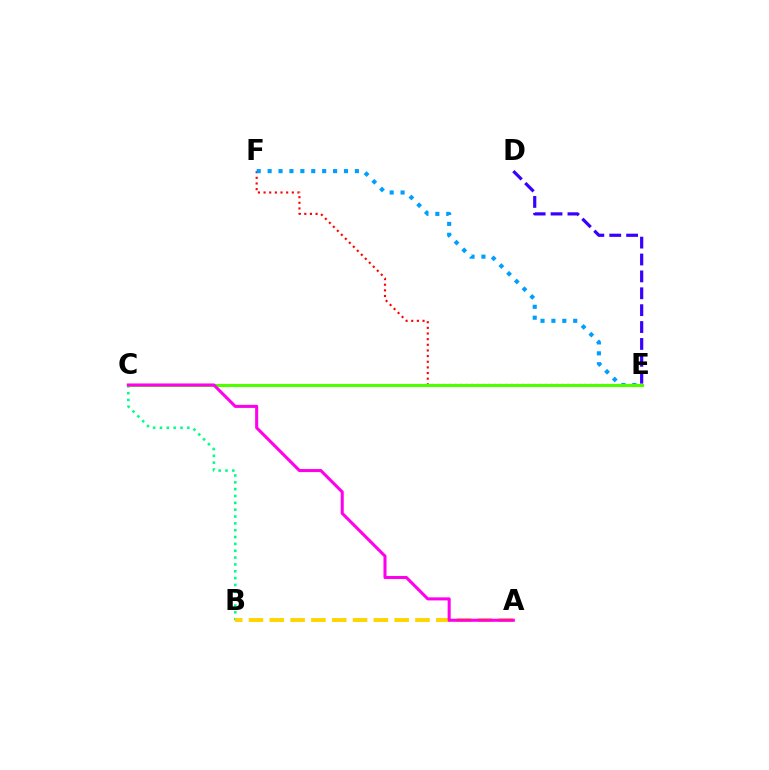{('E', 'F'): [{'color': '#ff0000', 'line_style': 'dotted', 'thickness': 1.53}, {'color': '#009eff', 'line_style': 'dotted', 'thickness': 2.96}], ('B', 'C'): [{'color': '#00ff86', 'line_style': 'dotted', 'thickness': 1.86}], ('A', 'B'): [{'color': '#ffd500', 'line_style': 'dashed', 'thickness': 2.83}], ('C', 'E'): [{'color': '#4fff00', 'line_style': 'solid', 'thickness': 2.25}], ('D', 'E'): [{'color': '#3700ff', 'line_style': 'dashed', 'thickness': 2.29}], ('A', 'C'): [{'color': '#ff00ed', 'line_style': 'solid', 'thickness': 2.2}]}